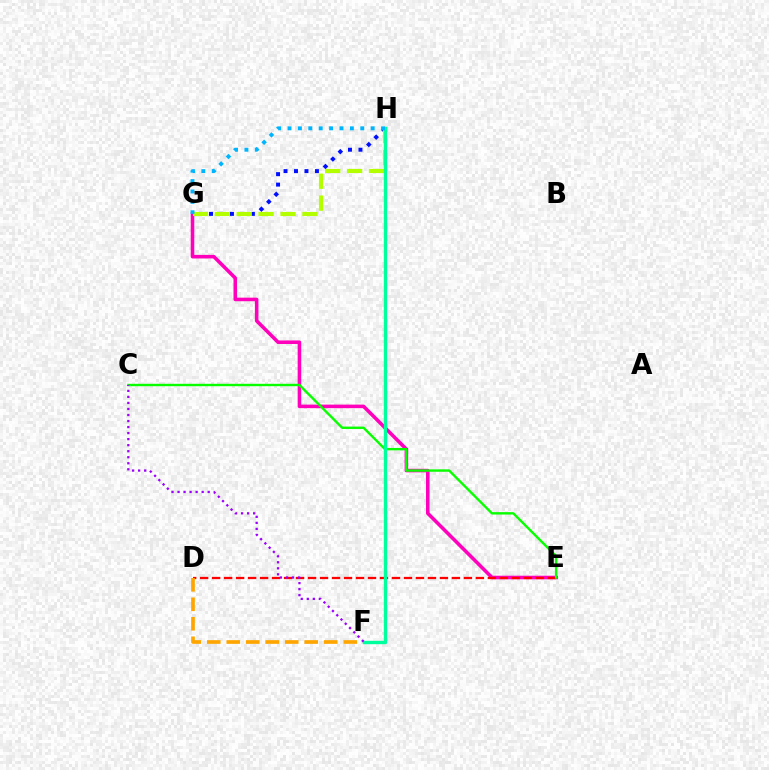{('E', 'G'): [{'color': '#ff00bd', 'line_style': 'solid', 'thickness': 2.56}], ('D', 'E'): [{'color': '#ff0000', 'line_style': 'dashed', 'thickness': 1.63}], ('D', 'F'): [{'color': '#ffa500', 'line_style': 'dashed', 'thickness': 2.65}], ('C', 'E'): [{'color': '#08ff00', 'line_style': 'solid', 'thickness': 1.73}], ('G', 'H'): [{'color': '#0010ff', 'line_style': 'dotted', 'thickness': 2.85}, {'color': '#b3ff00', 'line_style': 'dashed', 'thickness': 2.98}, {'color': '#00b5ff', 'line_style': 'dotted', 'thickness': 2.82}], ('F', 'H'): [{'color': '#00ff9d', 'line_style': 'solid', 'thickness': 2.43}], ('C', 'F'): [{'color': '#9b00ff', 'line_style': 'dotted', 'thickness': 1.64}]}